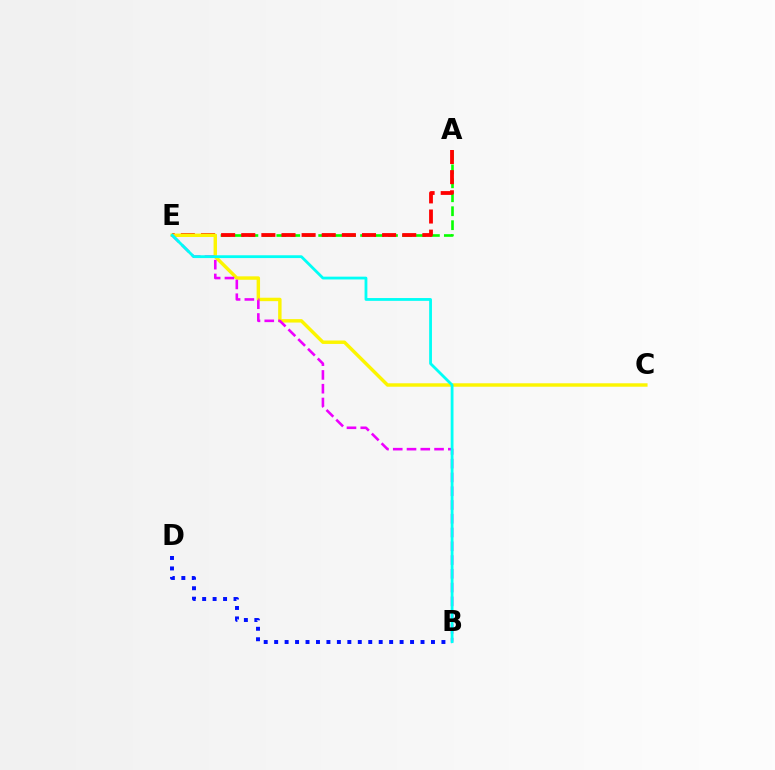{('B', 'D'): [{'color': '#0010ff', 'line_style': 'dotted', 'thickness': 2.84}], ('A', 'E'): [{'color': '#08ff00', 'line_style': 'dashed', 'thickness': 1.9}, {'color': '#ff0000', 'line_style': 'dashed', 'thickness': 2.73}], ('C', 'E'): [{'color': '#fcf500', 'line_style': 'solid', 'thickness': 2.47}], ('B', 'E'): [{'color': '#ee00ff', 'line_style': 'dashed', 'thickness': 1.87}, {'color': '#00fff6', 'line_style': 'solid', 'thickness': 2.02}]}